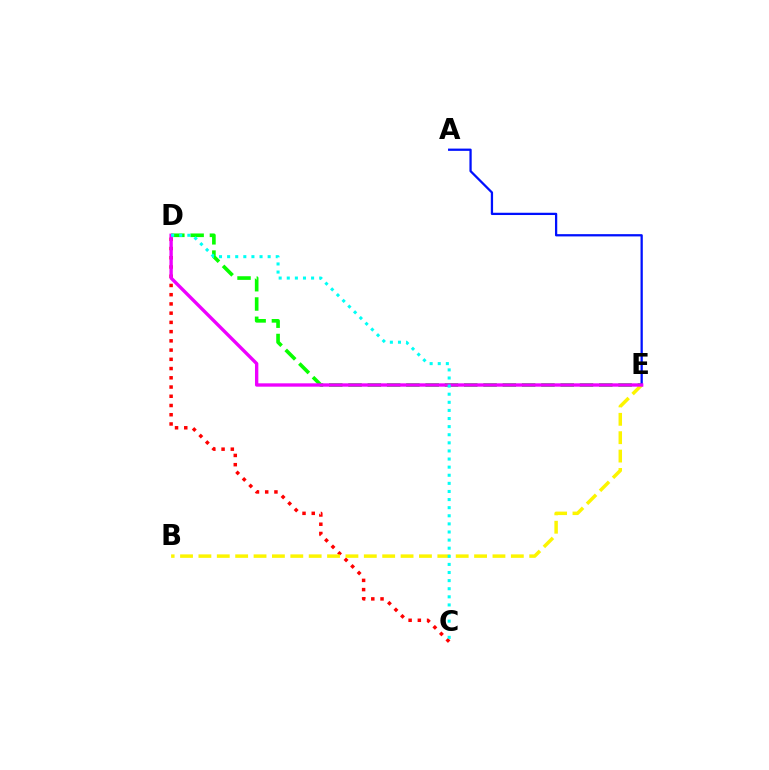{('D', 'E'): [{'color': '#08ff00', 'line_style': 'dashed', 'thickness': 2.62}, {'color': '#ee00ff', 'line_style': 'solid', 'thickness': 2.41}], ('C', 'D'): [{'color': '#ff0000', 'line_style': 'dotted', 'thickness': 2.51}, {'color': '#00fff6', 'line_style': 'dotted', 'thickness': 2.2}], ('B', 'E'): [{'color': '#fcf500', 'line_style': 'dashed', 'thickness': 2.5}], ('A', 'E'): [{'color': '#0010ff', 'line_style': 'solid', 'thickness': 1.63}]}